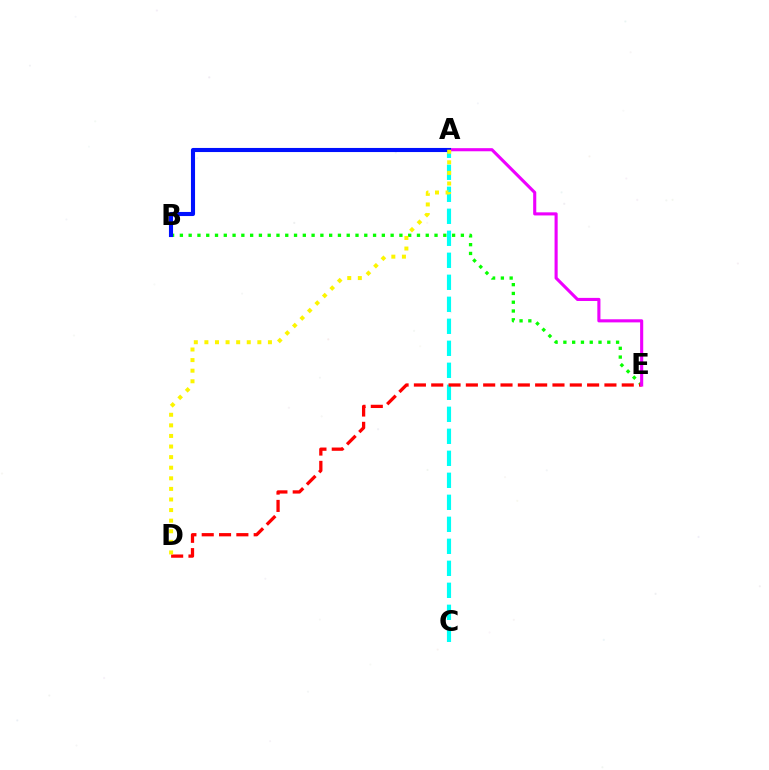{('B', 'E'): [{'color': '#08ff00', 'line_style': 'dotted', 'thickness': 2.39}], ('A', 'C'): [{'color': '#00fff6', 'line_style': 'dashed', 'thickness': 2.99}], ('D', 'E'): [{'color': '#ff0000', 'line_style': 'dashed', 'thickness': 2.35}], ('A', 'E'): [{'color': '#ee00ff', 'line_style': 'solid', 'thickness': 2.24}], ('A', 'B'): [{'color': '#0010ff', 'line_style': 'solid', 'thickness': 2.95}], ('A', 'D'): [{'color': '#fcf500', 'line_style': 'dotted', 'thickness': 2.88}]}